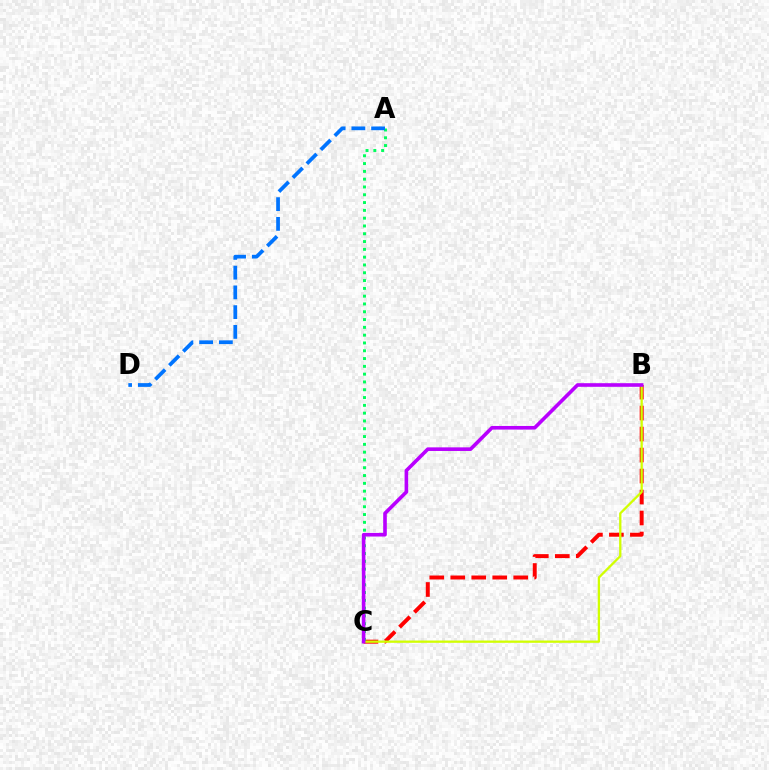{('B', 'C'): [{'color': '#ff0000', 'line_style': 'dashed', 'thickness': 2.85}, {'color': '#d1ff00', 'line_style': 'solid', 'thickness': 1.65}, {'color': '#b900ff', 'line_style': 'solid', 'thickness': 2.6}], ('A', 'C'): [{'color': '#00ff5c', 'line_style': 'dotted', 'thickness': 2.12}], ('A', 'D'): [{'color': '#0074ff', 'line_style': 'dashed', 'thickness': 2.68}]}